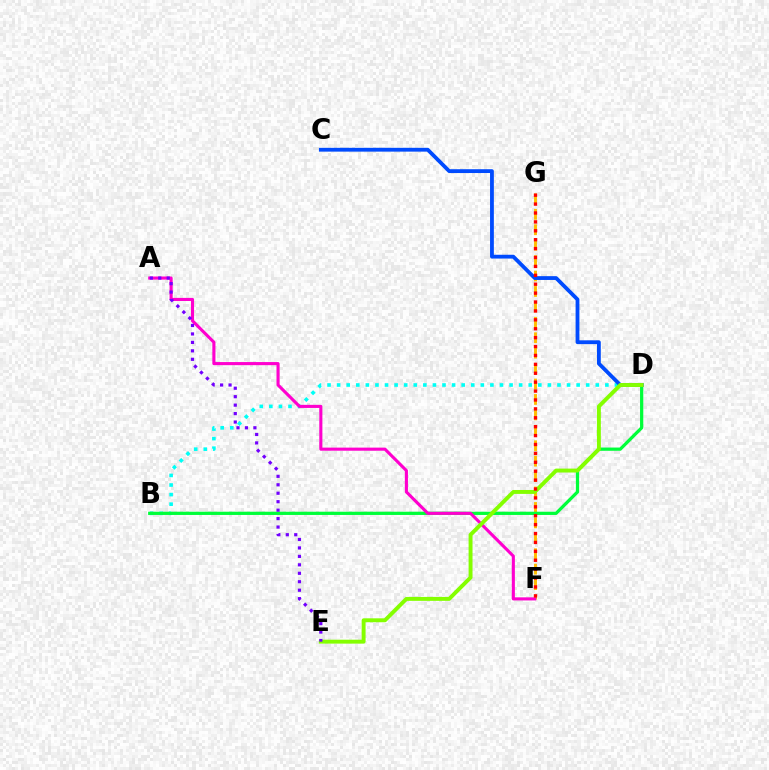{('B', 'D'): [{'color': '#00fff6', 'line_style': 'dotted', 'thickness': 2.6}, {'color': '#00ff39', 'line_style': 'solid', 'thickness': 2.33}], ('F', 'G'): [{'color': '#ffbd00', 'line_style': 'dashed', 'thickness': 2.1}, {'color': '#ff0000', 'line_style': 'dotted', 'thickness': 2.42}], ('A', 'F'): [{'color': '#ff00cf', 'line_style': 'solid', 'thickness': 2.23}], ('C', 'D'): [{'color': '#004bff', 'line_style': 'solid', 'thickness': 2.74}], ('D', 'E'): [{'color': '#84ff00', 'line_style': 'solid', 'thickness': 2.83}], ('A', 'E'): [{'color': '#7200ff', 'line_style': 'dotted', 'thickness': 2.3}]}